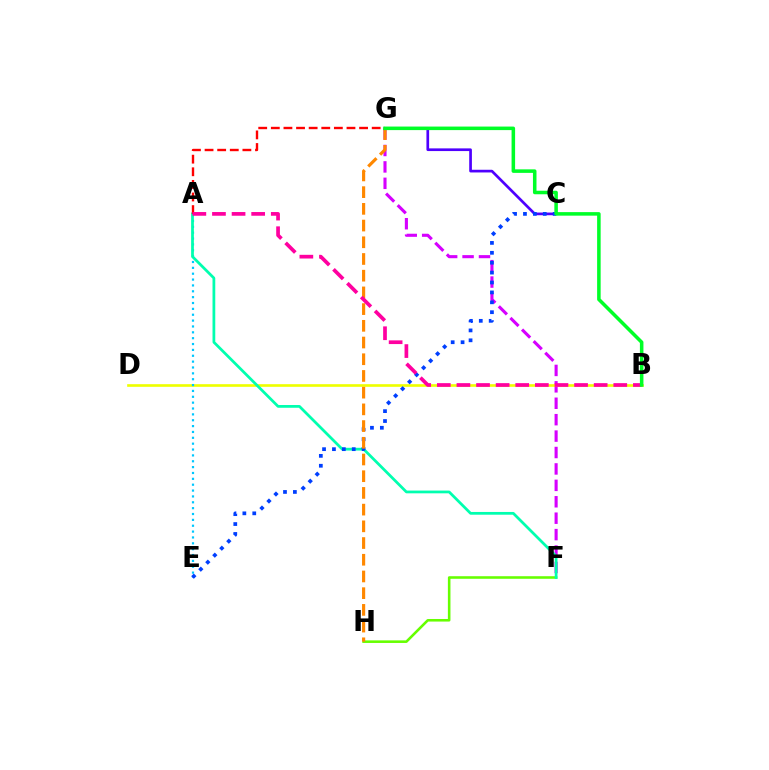{('F', 'G'): [{'color': '#d600ff', 'line_style': 'dashed', 'thickness': 2.23}], ('B', 'D'): [{'color': '#eeff00', 'line_style': 'solid', 'thickness': 1.9}], ('A', 'E'): [{'color': '#00c7ff', 'line_style': 'dotted', 'thickness': 1.59}], ('C', 'G'): [{'color': '#4f00ff', 'line_style': 'solid', 'thickness': 1.94}], ('F', 'H'): [{'color': '#66ff00', 'line_style': 'solid', 'thickness': 1.86}], ('A', 'F'): [{'color': '#00ffaf', 'line_style': 'solid', 'thickness': 1.98}], ('C', 'E'): [{'color': '#003fff', 'line_style': 'dotted', 'thickness': 2.69}], ('G', 'H'): [{'color': '#ff8800', 'line_style': 'dashed', 'thickness': 2.27}], ('A', 'G'): [{'color': '#ff0000', 'line_style': 'dashed', 'thickness': 1.71}], ('A', 'B'): [{'color': '#ff00a0', 'line_style': 'dashed', 'thickness': 2.66}], ('B', 'G'): [{'color': '#00ff27', 'line_style': 'solid', 'thickness': 2.55}]}